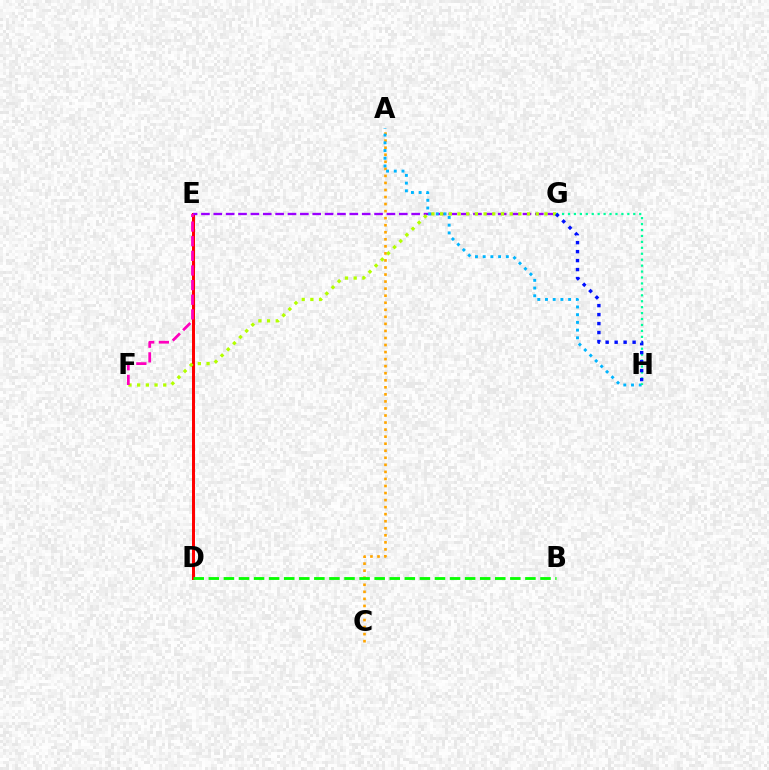{('D', 'E'): [{'color': '#ff0000', 'line_style': 'solid', 'thickness': 2.16}], ('A', 'C'): [{'color': '#ffa500', 'line_style': 'dotted', 'thickness': 1.91}], ('E', 'G'): [{'color': '#9b00ff', 'line_style': 'dashed', 'thickness': 1.68}], ('A', 'H'): [{'color': '#00b5ff', 'line_style': 'dotted', 'thickness': 2.1}], ('F', 'G'): [{'color': '#b3ff00', 'line_style': 'dotted', 'thickness': 2.36}], ('E', 'F'): [{'color': '#ff00bd', 'line_style': 'dashed', 'thickness': 1.99}], ('G', 'H'): [{'color': '#00ff9d', 'line_style': 'dotted', 'thickness': 1.61}, {'color': '#0010ff', 'line_style': 'dotted', 'thickness': 2.44}], ('B', 'D'): [{'color': '#08ff00', 'line_style': 'dashed', 'thickness': 2.05}]}